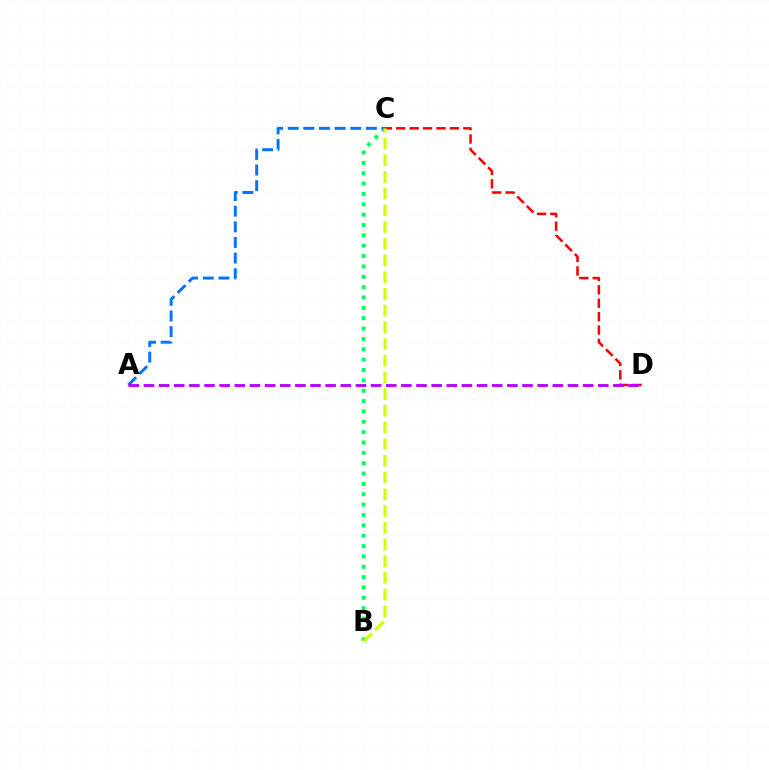{('B', 'C'): [{'color': '#00ff5c', 'line_style': 'dotted', 'thickness': 2.81}, {'color': '#d1ff00', 'line_style': 'dashed', 'thickness': 2.27}], ('A', 'C'): [{'color': '#0074ff', 'line_style': 'dashed', 'thickness': 2.12}], ('C', 'D'): [{'color': '#ff0000', 'line_style': 'dashed', 'thickness': 1.82}], ('A', 'D'): [{'color': '#b900ff', 'line_style': 'dashed', 'thickness': 2.06}]}